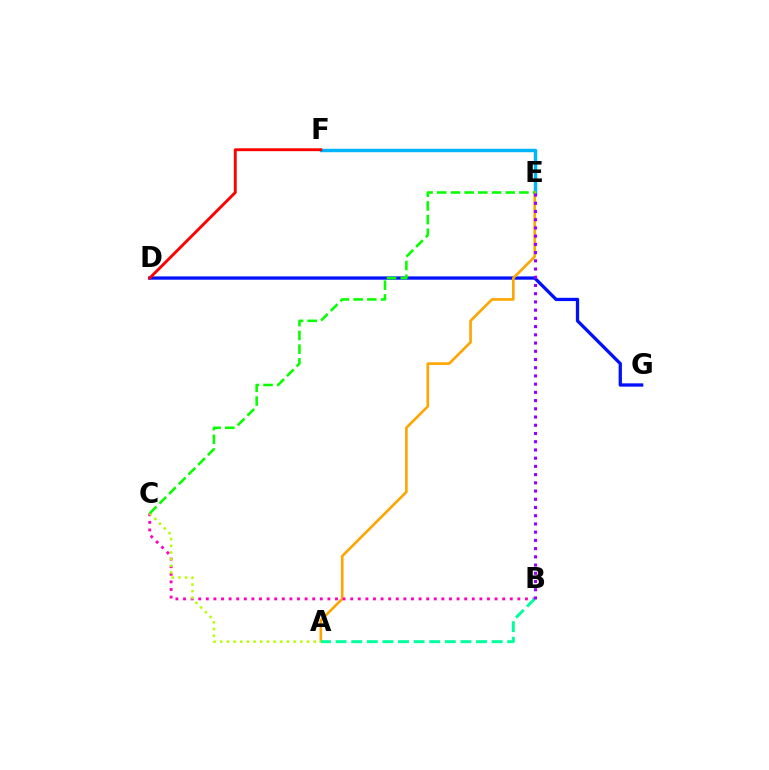{('E', 'F'): [{'color': '#00b5ff', 'line_style': 'solid', 'thickness': 2.49}], ('D', 'G'): [{'color': '#0010ff', 'line_style': 'solid', 'thickness': 2.36}], ('A', 'E'): [{'color': '#ffa500', 'line_style': 'solid', 'thickness': 1.89}], ('B', 'C'): [{'color': '#ff00bd', 'line_style': 'dotted', 'thickness': 2.06}], ('A', 'B'): [{'color': '#00ff9d', 'line_style': 'dashed', 'thickness': 2.12}], ('A', 'C'): [{'color': '#b3ff00', 'line_style': 'dotted', 'thickness': 1.81}], ('D', 'F'): [{'color': '#ff0000', 'line_style': 'solid', 'thickness': 2.07}], ('C', 'E'): [{'color': '#08ff00', 'line_style': 'dashed', 'thickness': 1.86}], ('B', 'E'): [{'color': '#9b00ff', 'line_style': 'dotted', 'thickness': 2.23}]}